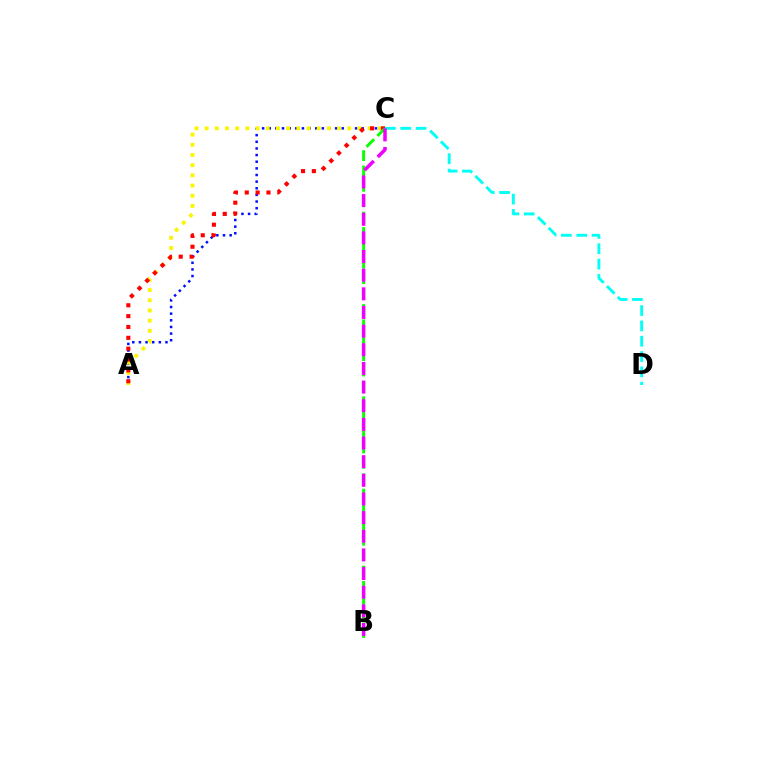{('C', 'D'): [{'color': '#00fff6', 'line_style': 'dashed', 'thickness': 2.08}], ('A', 'C'): [{'color': '#0010ff', 'line_style': 'dotted', 'thickness': 1.8}, {'color': '#fcf500', 'line_style': 'dotted', 'thickness': 2.77}, {'color': '#ff0000', 'line_style': 'dotted', 'thickness': 2.95}], ('B', 'C'): [{'color': '#08ff00', 'line_style': 'dashed', 'thickness': 2.09}, {'color': '#ee00ff', 'line_style': 'dashed', 'thickness': 2.53}]}